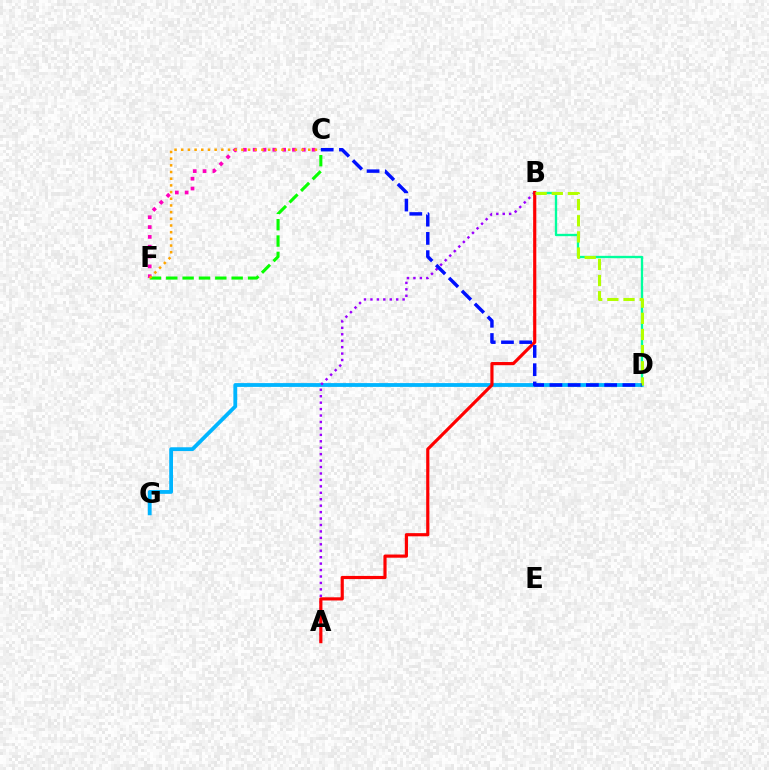{('D', 'G'): [{'color': '#00b5ff', 'line_style': 'solid', 'thickness': 2.74}], ('B', 'D'): [{'color': '#00ff9d', 'line_style': 'solid', 'thickness': 1.69}, {'color': '#b3ff00', 'line_style': 'dashed', 'thickness': 2.19}], ('A', 'B'): [{'color': '#9b00ff', 'line_style': 'dotted', 'thickness': 1.75}, {'color': '#ff0000', 'line_style': 'solid', 'thickness': 2.28}], ('C', 'F'): [{'color': '#08ff00', 'line_style': 'dashed', 'thickness': 2.22}, {'color': '#ff00bd', 'line_style': 'dotted', 'thickness': 2.67}, {'color': '#ffa500', 'line_style': 'dotted', 'thickness': 1.82}], ('C', 'D'): [{'color': '#0010ff', 'line_style': 'dashed', 'thickness': 2.48}]}